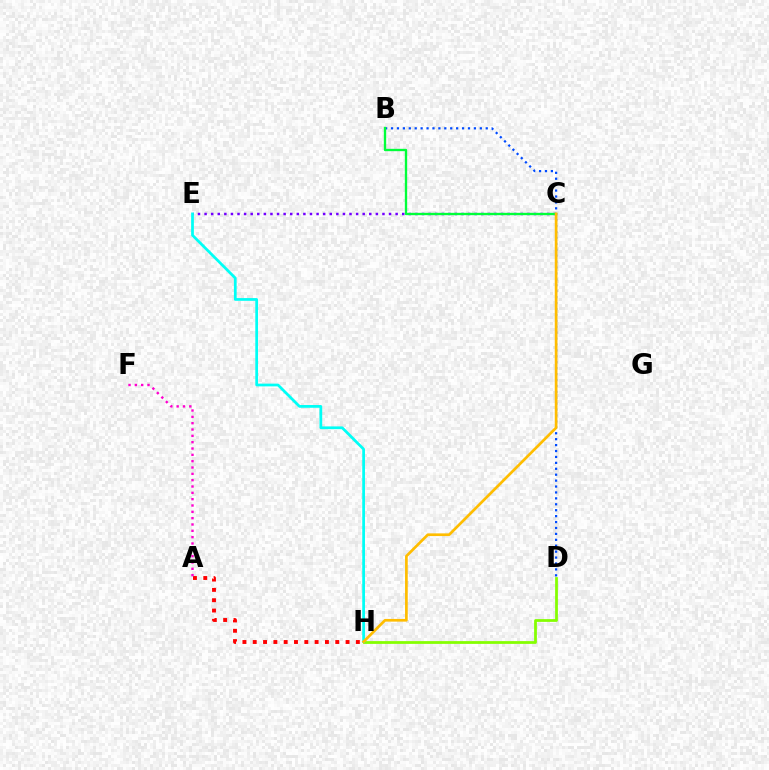{('B', 'D'): [{'color': '#004bff', 'line_style': 'dotted', 'thickness': 1.61}], ('D', 'H'): [{'color': '#84ff00', 'line_style': 'solid', 'thickness': 1.99}], ('C', 'E'): [{'color': '#7200ff', 'line_style': 'dotted', 'thickness': 1.79}], ('A', 'H'): [{'color': '#ff0000', 'line_style': 'dotted', 'thickness': 2.8}], ('A', 'F'): [{'color': '#ff00cf', 'line_style': 'dotted', 'thickness': 1.72}], ('E', 'H'): [{'color': '#00fff6', 'line_style': 'solid', 'thickness': 1.97}], ('B', 'C'): [{'color': '#00ff39', 'line_style': 'solid', 'thickness': 1.68}], ('C', 'H'): [{'color': '#ffbd00', 'line_style': 'solid', 'thickness': 1.94}]}